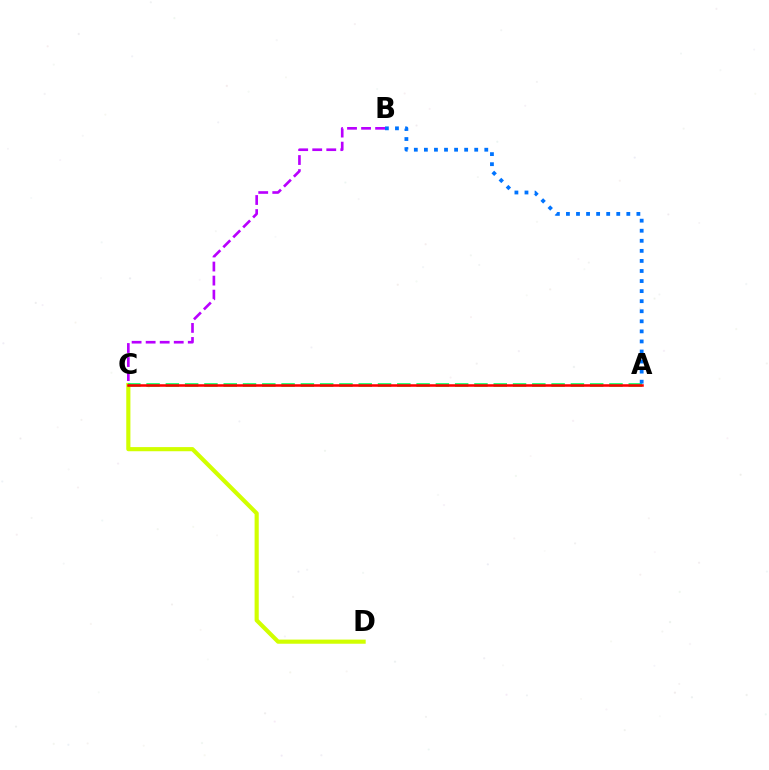{('C', 'D'): [{'color': '#d1ff00', 'line_style': 'solid', 'thickness': 2.98}], ('A', 'C'): [{'color': '#00ff5c', 'line_style': 'dashed', 'thickness': 2.62}, {'color': '#ff0000', 'line_style': 'solid', 'thickness': 1.84}], ('A', 'B'): [{'color': '#0074ff', 'line_style': 'dotted', 'thickness': 2.73}], ('B', 'C'): [{'color': '#b900ff', 'line_style': 'dashed', 'thickness': 1.91}]}